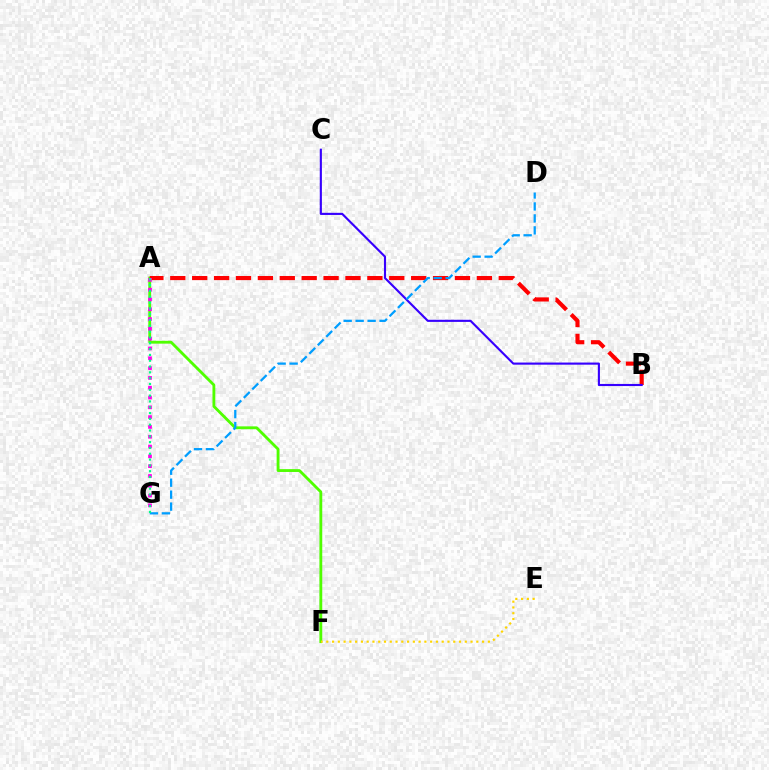{('A', 'F'): [{'color': '#4fff00', 'line_style': 'solid', 'thickness': 2.04}], ('A', 'B'): [{'color': '#ff0000', 'line_style': 'dashed', 'thickness': 2.98}], ('A', 'G'): [{'color': '#ff00ed', 'line_style': 'dotted', 'thickness': 2.66}, {'color': '#00ff86', 'line_style': 'dotted', 'thickness': 1.58}], ('B', 'C'): [{'color': '#3700ff', 'line_style': 'solid', 'thickness': 1.53}], ('D', 'G'): [{'color': '#009eff', 'line_style': 'dashed', 'thickness': 1.63}], ('E', 'F'): [{'color': '#ffd500', 'line_style': 'dotted', 'thickness': 1.57}]}